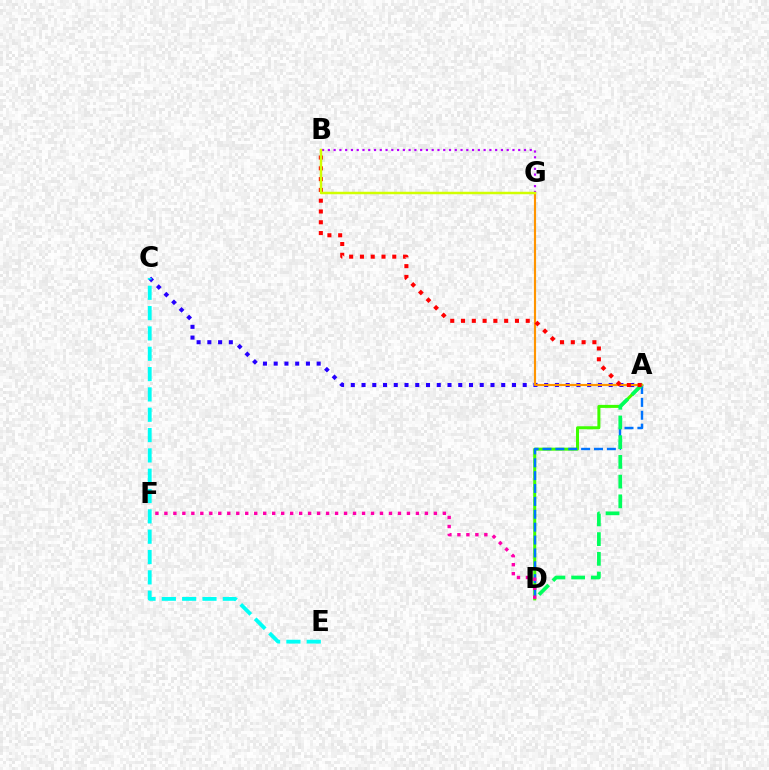{('A', 'C'): [{'color': '#2500ff', 'line_style': 'dotted', 'thickness': 2.92}], ('A', 'D'): [{'color': '#3dff00', 'line_style': 'solid', 'thickness': 2.18}, {'color': '#0074ff', 'line_style': 'dashed', 'thickness': 1.75}, {'color': '#00ff5c', 'line_style': 'dashed', 'thickness': 2.68}], ('A', 'G'): [{'color': '#ff9400', 'line_style': 'solid', 'thickness': 1.54}], ('B', 'G'): [{'color': '#b900ff', 'line_style': 'dotted', 'thickness': 1.57}, {'color': '#d1ff00', 'line_style': 'solid', 'thickness': 1.78}], ('D', 'F'): [{'color': '#ff00ac', 'line_style': 'dotted', 'thickness': 2.44}], ('A', 'B'): [{'color': '#ff0000', 'line_style': 'dotted', 'thickness': 2.93}], ('C', 'E'): [{'color': '#00fff6', 'line_style': 'dashed', 'thickness': 2.76}]}